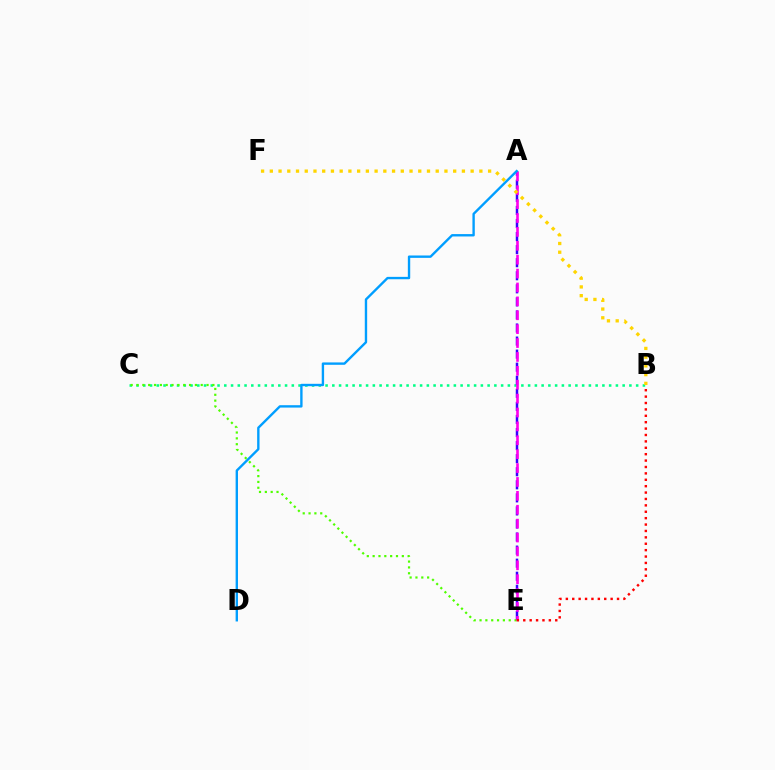{('B', 'C'): [{'color': '#00ff86', 'line_style': 'dotted', 'thickness': 1.83}], ('A', 'E'): [{'color': '#3700ff', 'line_style': 'dashed', 'thickness': 1.77}, {'color': '#ff00ed', 'line_style': 'dashed', 'thickness': 1.89}], ('C', 'E'): [{'color': '#4fff00', 'line_style': 'dotted', 'thickness': 1.59}], ('A', 'D'): [{'color': '#009eff', 'line_style': 'solid', 'thickness': 1.71}], ('B', 'F'): [{'color': '#ffd500', 'line_style': 'dotted', 'thickness': 2.37}], ('B', 'E'): [{'color': '#ff0000', 'line_style': 'dotted', 'thickness': 1.74}]}